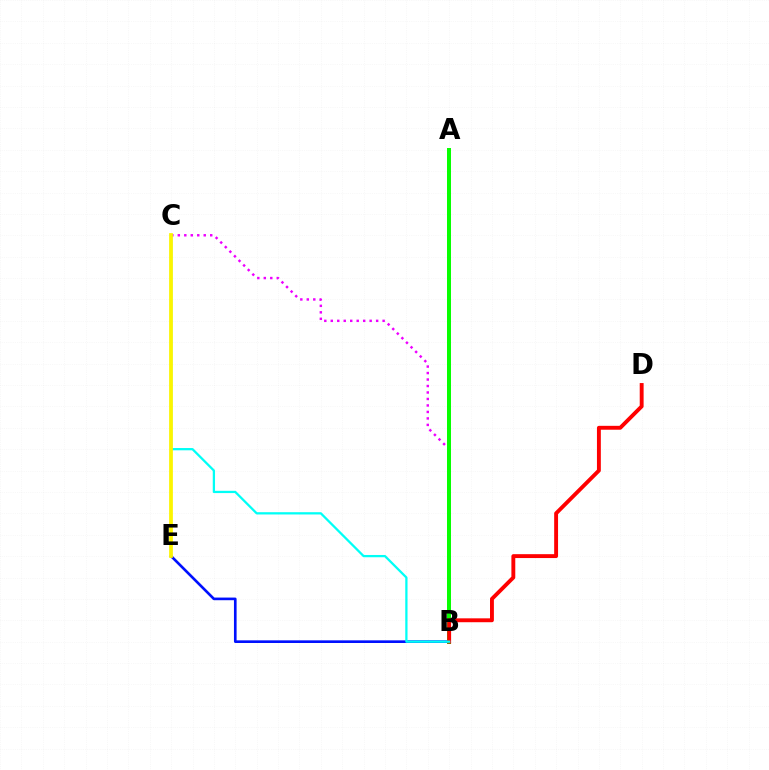{('B', 'E'): [{'color': '#0010ff', 'line_style': 'solid', 'thickness': 1.91}], ('B', 'C'): [{'color': '#ee00ff', 'line_style': 'dotted', 'thickness': 1.76}, {'color': '#00fff6', 'line_style': 'solid', 'thickness': 1.63}], ('A', 'B'): [{'color': '#08ff00', 'line_style': 'solid', 'thickness': 2.87}], ('B', 'D'): [{'color': '#ff0000', 'line_style': 'solid', 'thickness': 2.8}], ('C', 'E'): [{'color': '#fcf500', 'line_style': 'solid', 'thickness': 2.7}]}